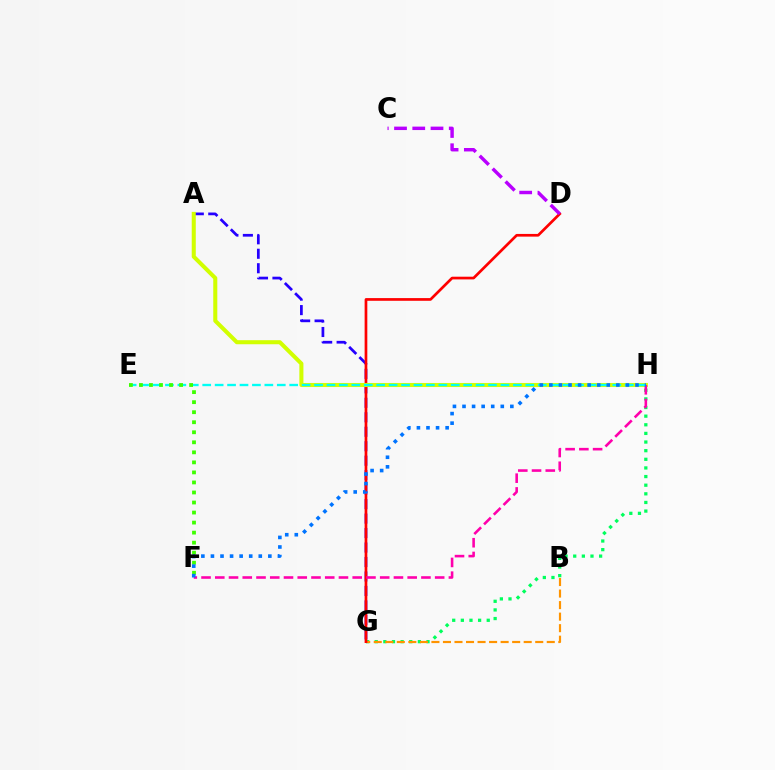{('A', 'G'): [{'color': '#2500ff', 'line_style': 'dashed', 'thickness': 1.97}], ('G', 'H'): [{'color': '#00ff5c', 'line_style': 'dotted', 'thickness': 2.34}], ('B', 'G'): [{'color': '#ff9400', 'line_style': 'dashed', 'thickness': 1.57}], ('D', 'G'): [{'color': '#ff0000', 'line_style': 'solid', 'thickness': 1.94}], ('A', 'H'): [{'color': '#d1ff00', 'line_style': 'solid', 'thickness': 2.92}], ('F', 'H'): [{'color': '#ff00ac', 'line_style': 'dashed', 'thickness': 1.87}, {'color': '#0074ff', 'line_style': 'dotted', 'thickness': 2.6}], ('C', 'D'): [{'color': '#b900ff', 'line_style': 'dashed', 'thickness': 2.48}], ('E', 'H'): [{'color': '#00fff6', 'line_style': 'dashed', 'thickness': 1.69}], ('E', 'F'): [{'color': '#3dff00', 'line_style': 'dotted', 'thickness': 2.73}]}